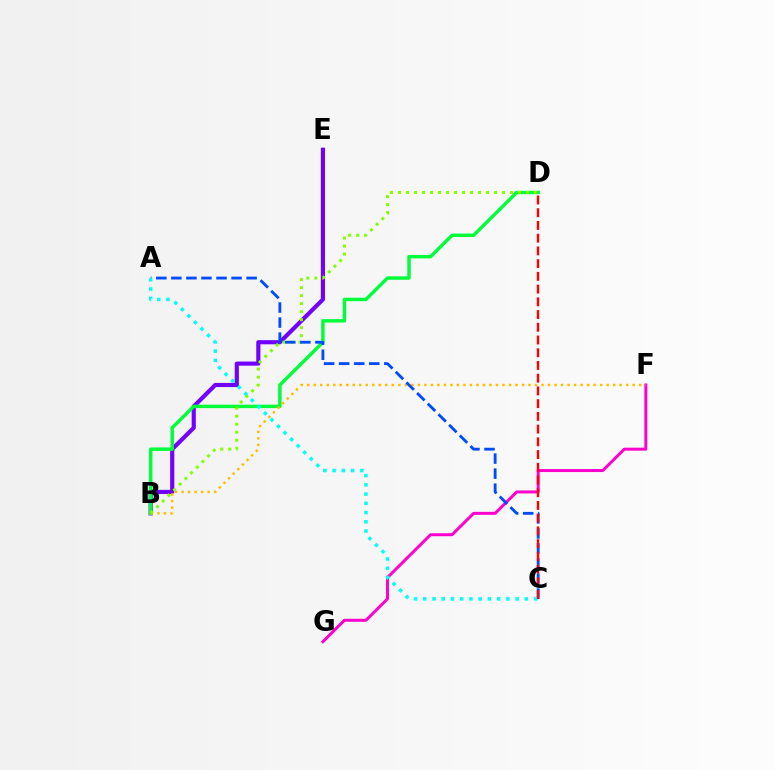{('B', 'E'): [{'color': '#7200ff', 'line_style': 'solid', 'thickness': 2.99}], ('F', 'G'): [{'color': '#ff00cf', 'line_style': 'solid', 'thickness': 2.15}], ('B', 'D'): [{'color': '#00ff39', 'line_style': 'solid', 'thickness': 2.48}, {'color': '#84ff00', 'line_style': 'dotted', 'thickness': 2.17}], ('B', 'F'): [{'color': '#ffbd00', 'line_style': 'dotted', 'thickness': 1.77}], ('A', 'C'): [{'color': '#004bff', 'line_style': 'dashed', 'thickness': 2.04}, {'color': '#00fff6', 'line_style': 'dotted', 'thickness': 2.51}], ('C', 'D'): [{'color': '#ff0000', 'line_style': 'dashed', 'thickness': 1.73}]}